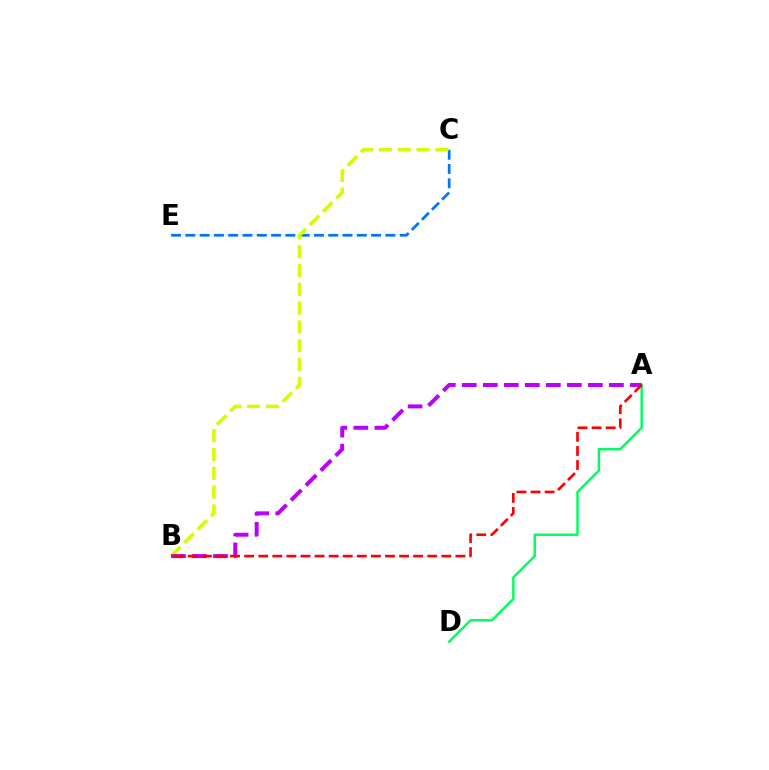{('A', 'D'): [{'color': '#00ff5c', 'line_style': 'solid', 'thickness': 1.77}], ('C', 'E'): [{'color': '#0074ff', 'line_style': 'dashed', 'thickness': 1.94}], ('B', 'C'): [{'color': '#d1ff00', 'line_style': 'dashed', 'thickness': 2.55}], ('A', 'B'): [{'color': '#b900ff', 'line_style': 'dashed', 'thickness': 2.85}, {'color': '#ff0000', 'line_style': 'dashed', 'thickness': 1.91}]}